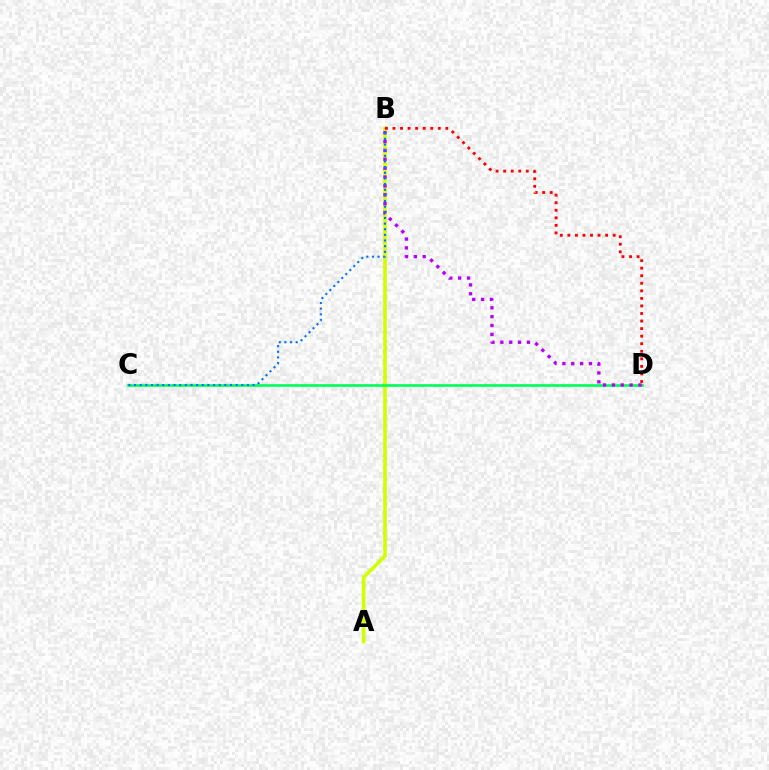{('A', 'B'): [{'color': '#d1ff00', 'line_style': 'solid', 'thickness': 2.61}], ('C', 'D'): [{'color': '#00ff5c', 'line_style': 'solid', 'thickness': 1.92}], ('B', 'D'): [{'color': '#b900ff', 'line_style': 'dotted', 'thickness': 2.41}, {'color': '#ff0000', 'line_style': 'dotted', 'thickness': 2.05}], ('B', 'C'): [{'color': '#0074ff', 'line_style': 'dotted', 'thickness': 1.53}]}